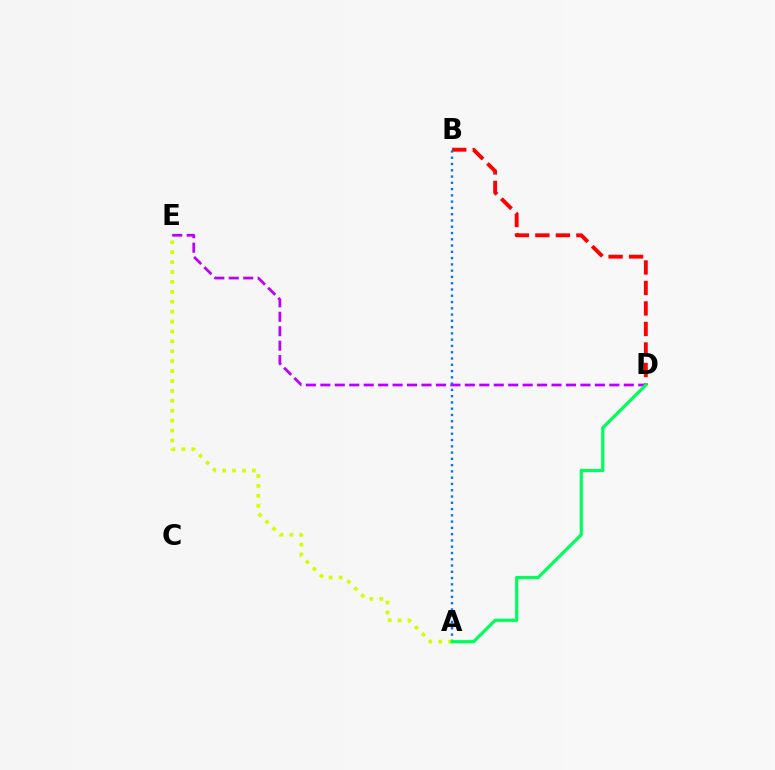{('B', 'D'): [{'color': '#ff0000', 'line_style': 'dashed', 'thickness': 2.79}], ('D', 'E'): [{'color': '#b900ff', 'line_style': 'dashed', 'thickness': 1.96}], ('A', 'B'): [{'color': '#0074ff', 'line_style': 'dotted', 'thickness': 1.7}], ('A', 'E'): [{'color': '#d1ff00', 'line_style': 'dotted', 'thickness': 2.69}], ('A', 'D'): [{'color': '#00ff5c', 'line_style': 'solid', 'thickness': 2.3}]}